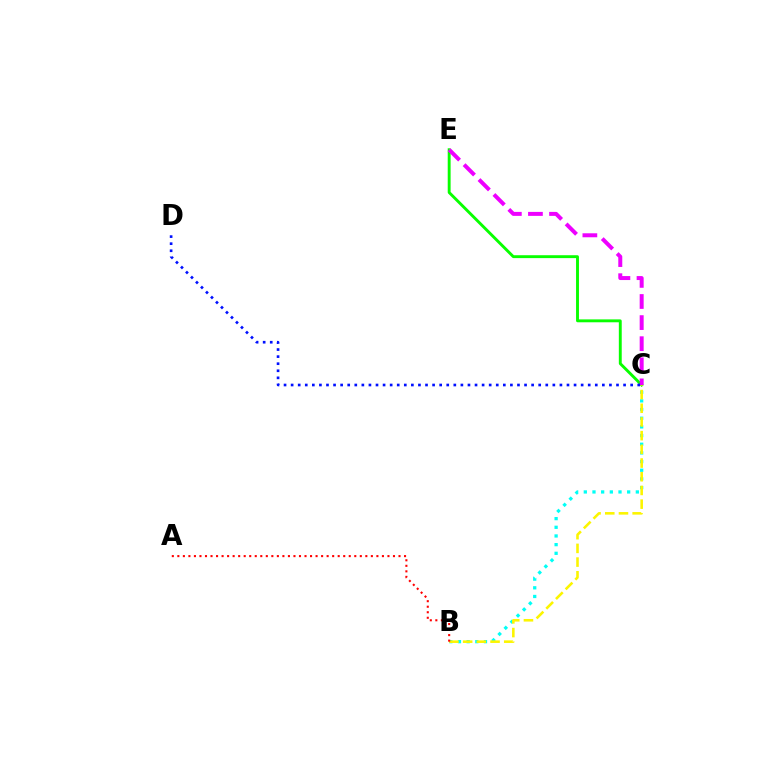{('B', 'C'): [{'color': '#00fff6', 'line_style': 'dotted', 'thickness': 2.36}, {'color': '#fcf500', 'line_style': 'dashed', 'thickness': 1.86}], ('C', 'E'): [{'color': '#08ff00', 'line_style': 'solid', 'thickness': 2.09}, {'color': '#ee00ff', 'line_style': 'dashed', 'thickness': 2.87}], ('C', 'D'): [{'color': '#0010ff', 'line_style': 'dotted', 'thickness': 1.92}], ('A', 'B'): [{'color': '#ff0000', 'line_style': 'dotted', 'thickness': 1.5}]}